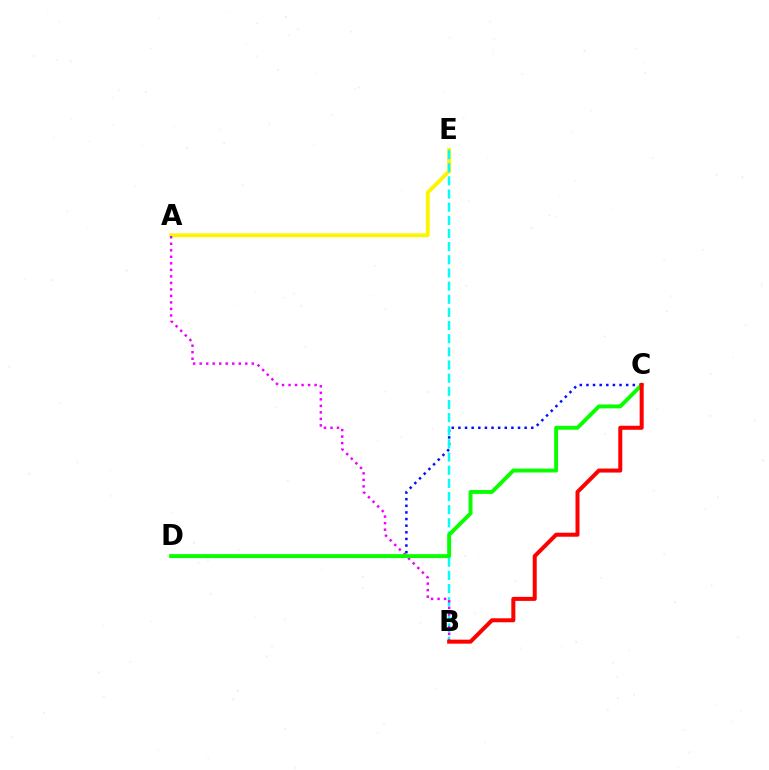{('C', 'D'): [{'color': '#0010ff', 'line_style': 'dotted', 'thickness': 1.8}, {'color': '#08ff00', 'line_style': 'solid', 'thickness': 2.81}], ('A', 'E'): [{'color': '#fcf500', 'line_style': 'solid', 'thickness': 2.78}], ('B', 'E'): [{'color': '#00fff6', 'line_style': 'dashed', 'thickness': 1.79}], ('A', 'B'): [{'color': '#ee00ff', 'line_style': 'dotted', 'thickness': 1.77}], ('B', 'C'): [{'color': '#ff0000', 'line_style': 'solid', 'thickness': 2.89}]}